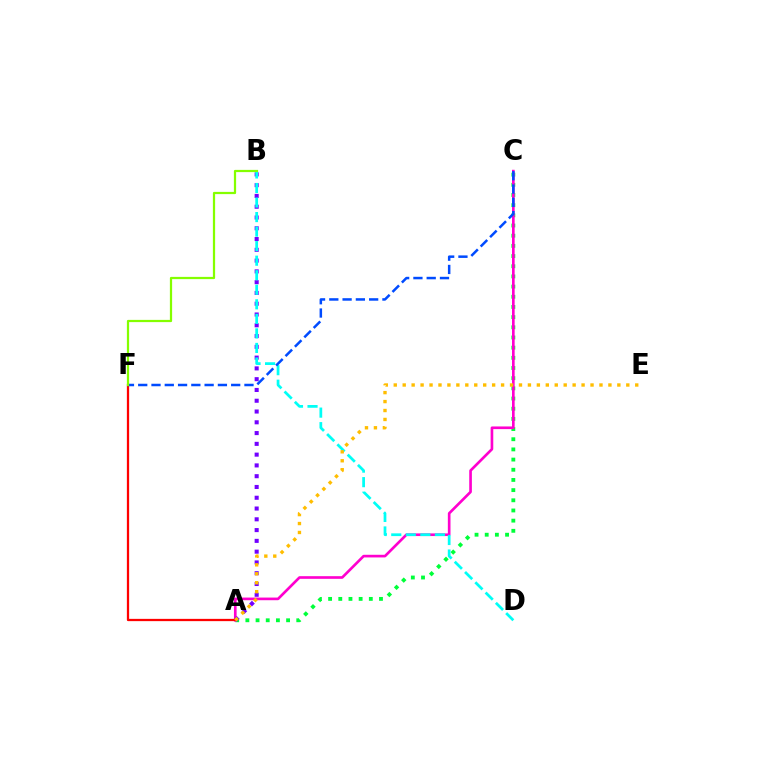{('A', 'C'): [{'color': '#00ff39', 'line_style': 'dotted', 'thickness': 2.76}, {'color': '#ff00cf', 'line_style': 'solid', 'thickness': 1.91}], ('A', 'B'): [{'color': '#7200ff', 'line_style': 'dotted', 'thickness': 2.93}], ('A', 'F'): [{'color': '#ff0000', 'line_style': 'solid', 'thickness': 1.64}], ('B', 'D'): [{'color': '#00fff6', 'line_style': 'dashed', 'thickness': 1.98}], ('C', 'F'): [{'color': '#004bff', 'line_style': 'dashed', 'thickness': 1.8}], ('B', 'F'): [{'color': '#84ff00', 'line_style': 'solid', 'thickness': 1.61}], ('A', 'E'): [{'color': '#ffbd00', 'line_style': 'dotted', 'thickness': 2.43}]}